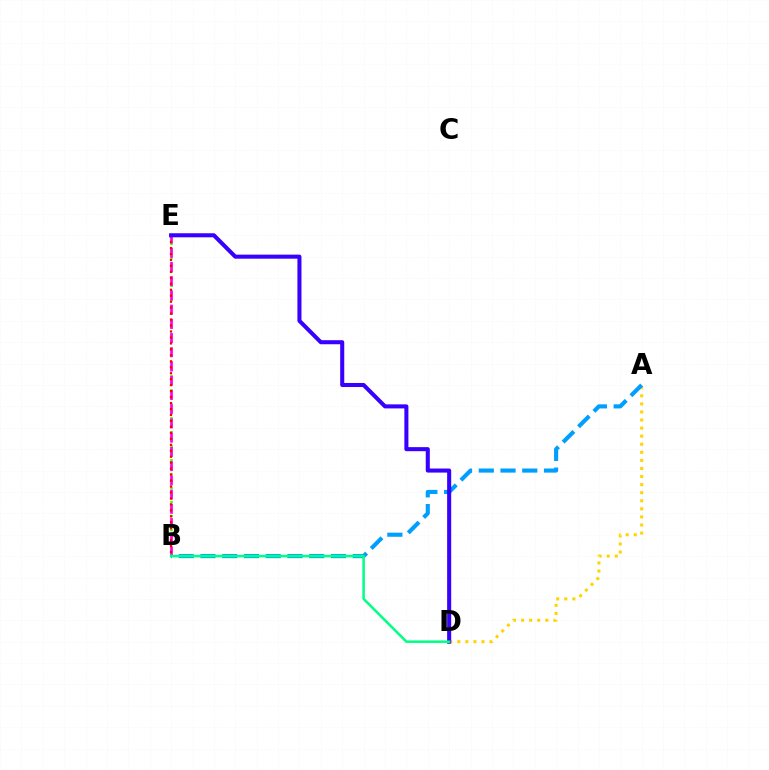{('B', 'E'): [{'color': '#4fff00', 'line_style': 'dotted', 'thickness': 1.9}, {'color': '#ff00ed', 'line_style': 'dashed', 'thickness': 1.93}, {'color': '#ff0000', 'line_style': 'dotted', 'thickness': 1.62}], ('A', 'D'): [{'color': '#ffd500', 'line_style': 'dotted', 'thickness': 2.19}], ('A', 'B'): [{'color': '#009eff', 'line_style': 'dashed', 'thickness': 2.96}], ('D', 'E'): [{'color': '#3700ff', 'line_style': 'solid', 'thickness': 2.92}], ('B', 'D'): [{'color': '#00ff86', 'line_style': 'solid', 'thickness': 1.82}]}